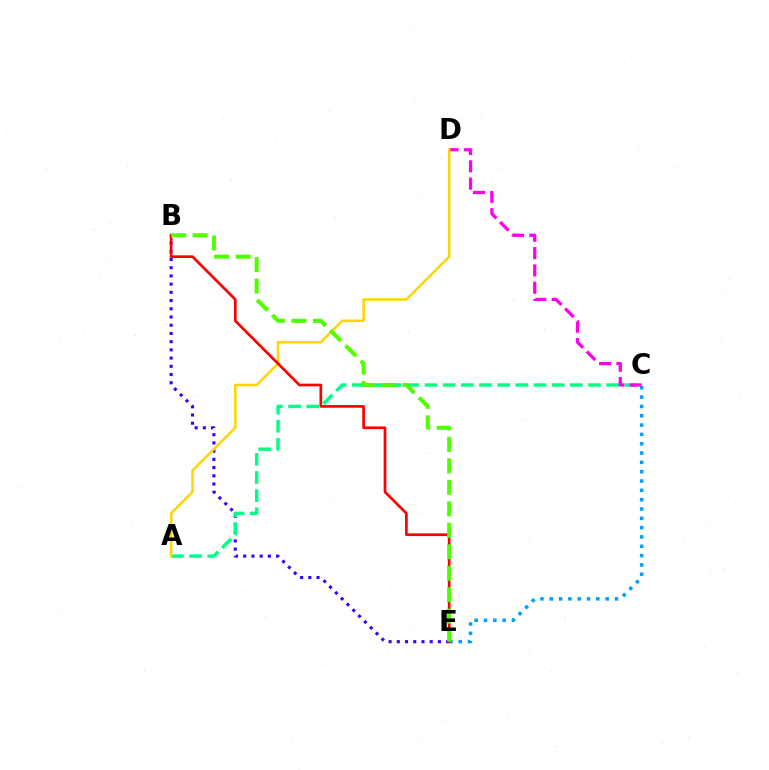{('B', 'E'): [{'color': '#3700ff', 'line_style': 'dotted', 'thickness': 2.23}, {'color': '#ff0000', 'line_style': 'solid', 'thickness': 1.95}, {'color': '#4fff00', 'line_style': 'dashed', 'thickness': 2.92}], ('C', 'E'): [{'color': '#009eff', 'line_style': 'dotted', 'thickness': 2.53}], ('A', 'C'): [{'color': '#00ff86', 'line_style': 'dashed', 'thickness': 2.47}], ('C', 'D'): [{'color': '#ff00ed', 'line_style': 'dashed', 'thickness': 2.35}], ('A', 'D'): [{'color': '#ffd500', 'line_style': 'solid', 'thickness': 1.82}]}